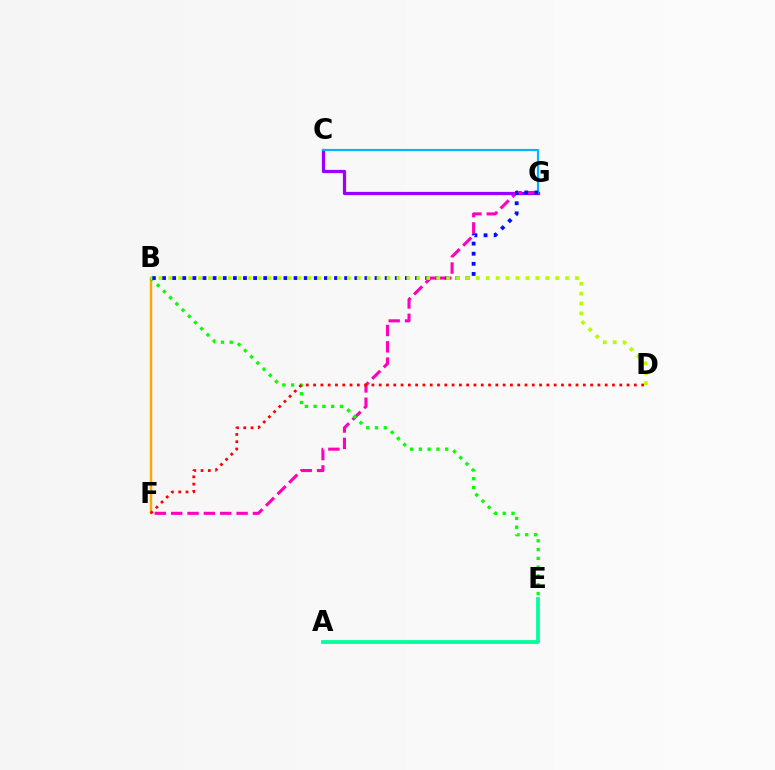{('C', 'G'): [{'color': '#9b00ff', 'line_style': 'solid', 'thickness': 2.33}, {'color': '#00b5ff', 'line_style': 'solid', 'thickness': 1.55}], ('B', 'F'): [{'color': '#ffa500', 'line_style': 'solid', 'thickness': 1.74}], ('F', 'G'): [{'color': '#ff00bd', 'line_style': 'dashed', 'thickness': 2.22}], ('B', 'E'): [{'color': '#08ff00', 'line_style': 'dotted', 'thickness': 2.39}], ('A', 'E'): [{'color': '#00ff9d', 'line_style': 'solid', 'thickness': 2.72}], ('B', 'G'): [{'color': '#0010ff', 'line_style': 'dotted', 'thickness': 2.75}], ('B', 'D'): [{'color': '#b3ff00', 'line_style': 'dotted', 'thickness': 2.7}], ('D', 'F'): [{'color': '#ff0000', 'line_style': 'dotted', 'thickness': 1.98}]}